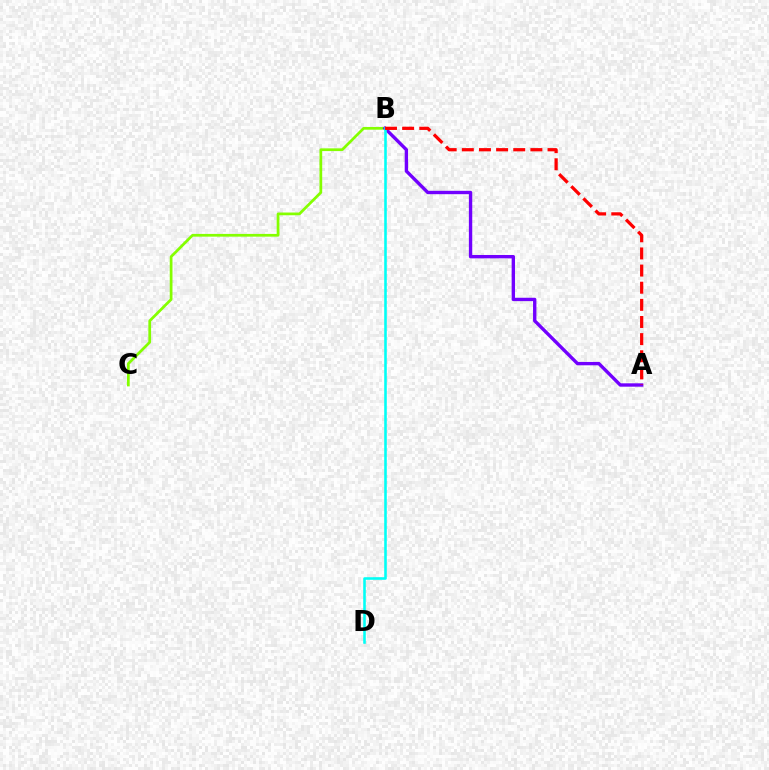{('B', 'C'): [{'color': '#84ff00', 'line_style': 'solid', 'thickness': 1.97}], ('A', 'B'): [{'color': '#7200ff', 'line_style': 'solid', 'thickness': 2.42}, {'color': '#ff0000', 'line_style': 'dashed', 'thickness': 2.33}], ('B', 'D'): [{'color': '#00fff6', 'line_style': 'solid', 'thickness': 1.86}]}